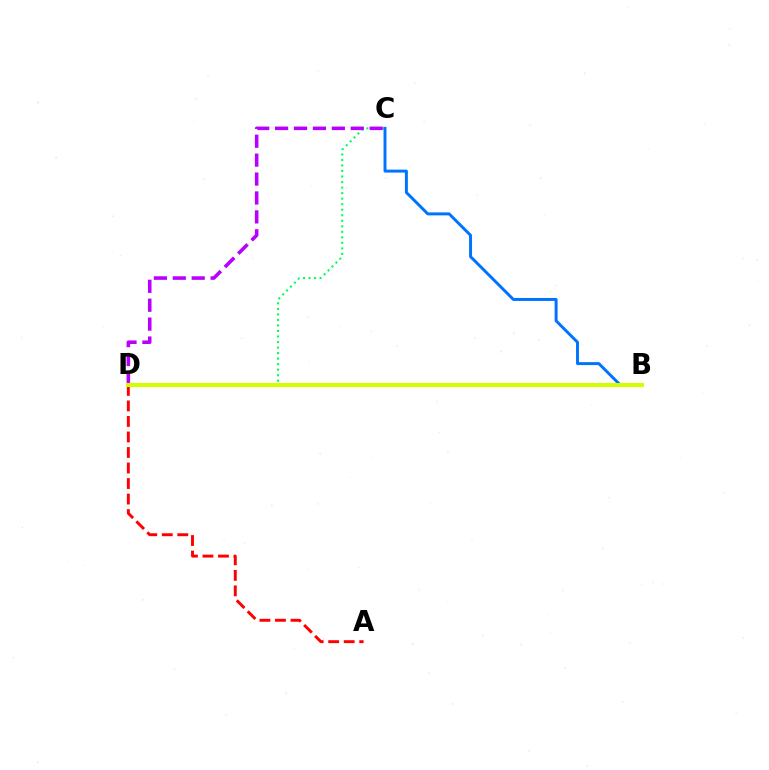{('C', 'D'): [{'color': '#00ff5c', 'line_style': 'dotted', 'thickness': 1.5}, {'color': '#b900ff', 'line_style': 'dashed', 'thickness': 2.57}], ('B', 'C'): [{'color': '#0074ff', 'line_style': 'solid', 'thickness': 2.13}], ('A', 'D'): [{'color': '#ff0000', 'line_style': 'dashed', 'thickness': 2.11}], ('B', 'D'): [{'color': '#d1ff00', 'line_style': 'solid', 'thickness': 2.93}]}